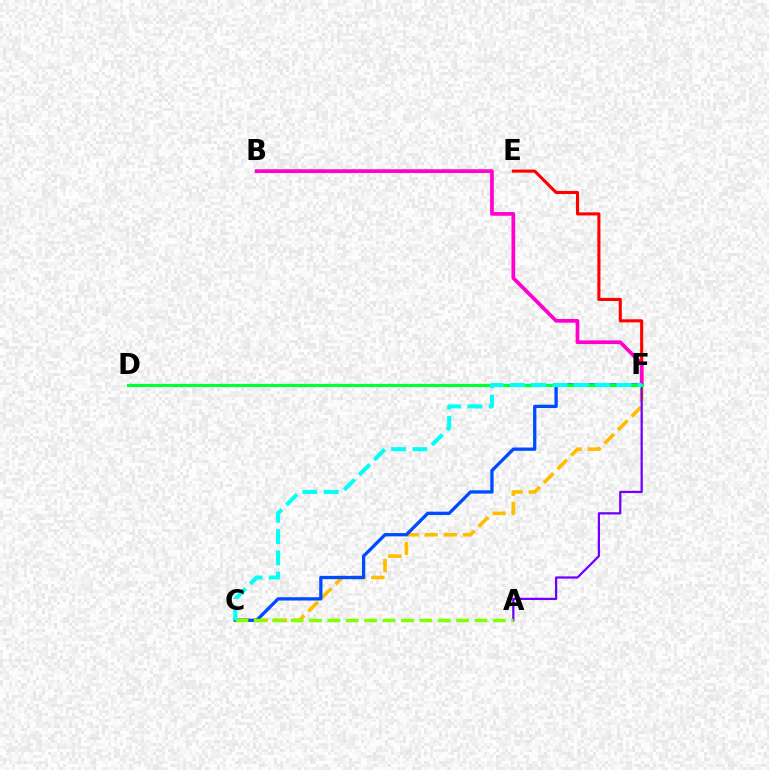{('E', 'F'): [{'color': '#ff0000', 'line_style': 'solid', 'thickness': 2.22}], ('B', 'F'): [{'color': '#ff00cf', 'line_style': 'solid', 'thickness': 2.68}], ('C', 'F'): [{'color': '#ffbd00', 'line_style': 'dashed', 'thickness': 2.61}, {'color': '#004bff', 'line_style': 'solid', 'thickness': 2.38}, {'color': '#00fff6', 'line_style': 'dashed', 'thickness': 2.89}], ('A', 'F'): [{'color': '#7200ff', 'line_style': 'solid', 'thickness': 1.63}], ('A', 'C'): [{'color': '#84ff00', 'line_style': 'dashed', 'thickness': 2.5}], ('D', 'F'): [{'color': '#00ff39', 'line_style': 'solid', 'thickness': 2.31}]}